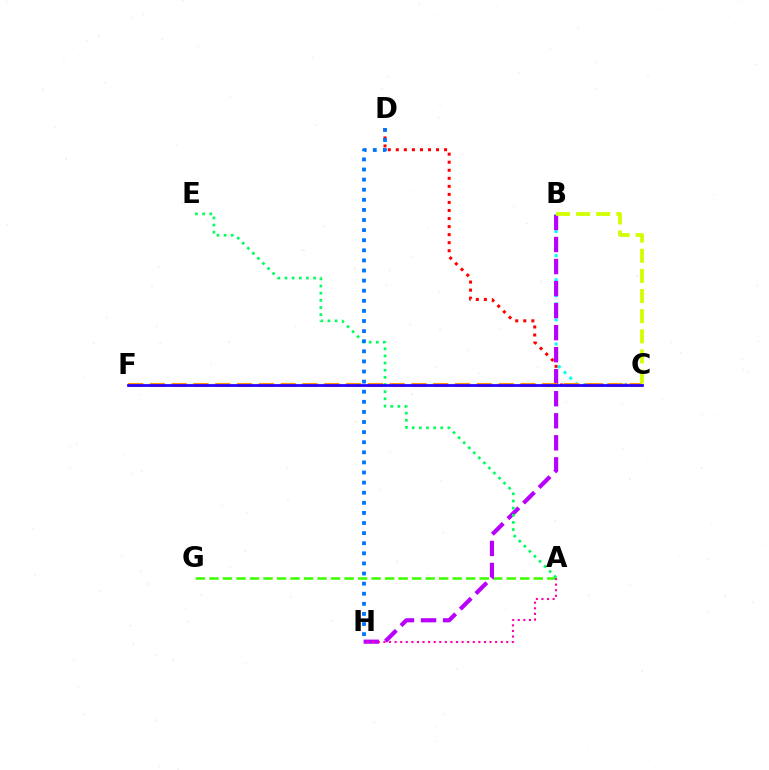{('A', 'G'): [{'color': '#3dff00', 'line_style': 'dashed', 'thickness': 1.84}], ('C', 'D'): [{'color': '#ff0000', 'line_style': 'dotted', 'thickness': 2.19}], ('B', 'C'): [{'color': '#00fff6', 'line_style': 'dotted', 'thickness': 2.18}, {'color': '#d1ff00', 'line_style': 'dashed', 'thickness': 2.73}], ('B', 'H'): [{'color': '#b900ff', 'line_style': 'dashed', 'thickness': 2.99}], ('A', 'H'): [{'color': '#ff00ac', 'line_style': 'dotted', 'thickness': 1.52}], ('A', 'E'): [{'color': '#00ff5c', 'line_style': 'dotted', 'thickness': 1.94}], ('D', 'H'): [{'color': '#0074ff', 'line_style': 'dotted', 'thickness': 2.74}], ('C', 'F'): [{'color': '#ff9400', 'line_style': 'dashed', 'thickness': 2.96}, {'color': '#2500ff', 'line_style': 'solid', 'thickness': 1.97}]}